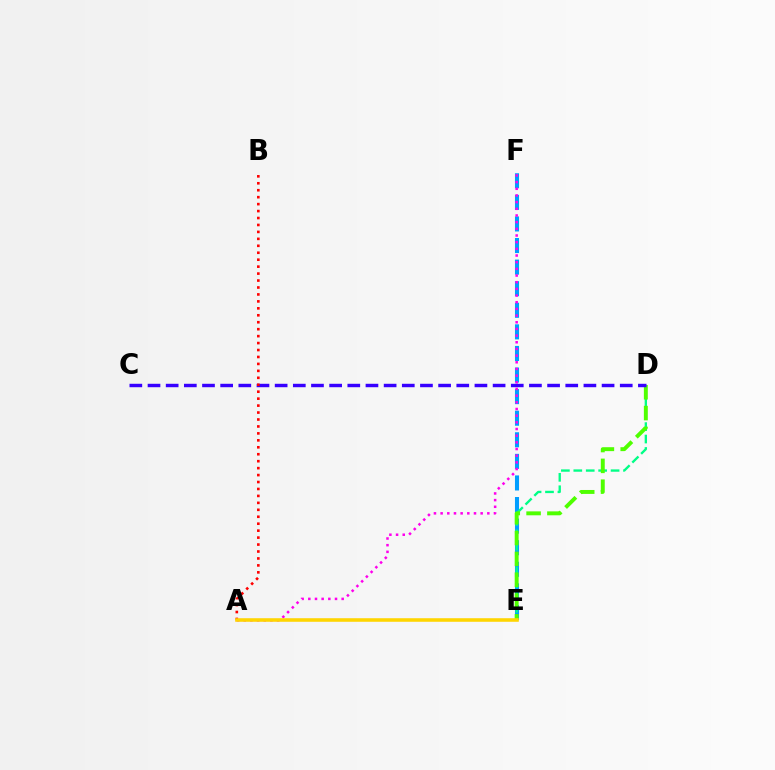{('E', 'F'): [{'color': '#009eff', 'line_style': 'dashed', 'thickness': 2.93}], ('A', 'F'): [{'color': '#ff00ed', 'line_style': 'dotted', 'thickness': 1.81}], ('D', 'E'): [{'color': '#00ff86', 'line_style': 'dashed', 'thickness': 1.69}, {'color': '#4fff00', 'line_style': 'dashed', 'thickness': 2.83}], ('C', 'D'): [{'color': '#3700ff', 'line_style': 'dashed', 'thickness': 2.47}], ('A', 'B'): [{'color': '#ff0000', 'line_style': 'dotted', 'thickness': 1.89}], ('A', 'E'): [{'color': '#ffd500', 'line_style': 'solid', 'thickness': 2.57}]}